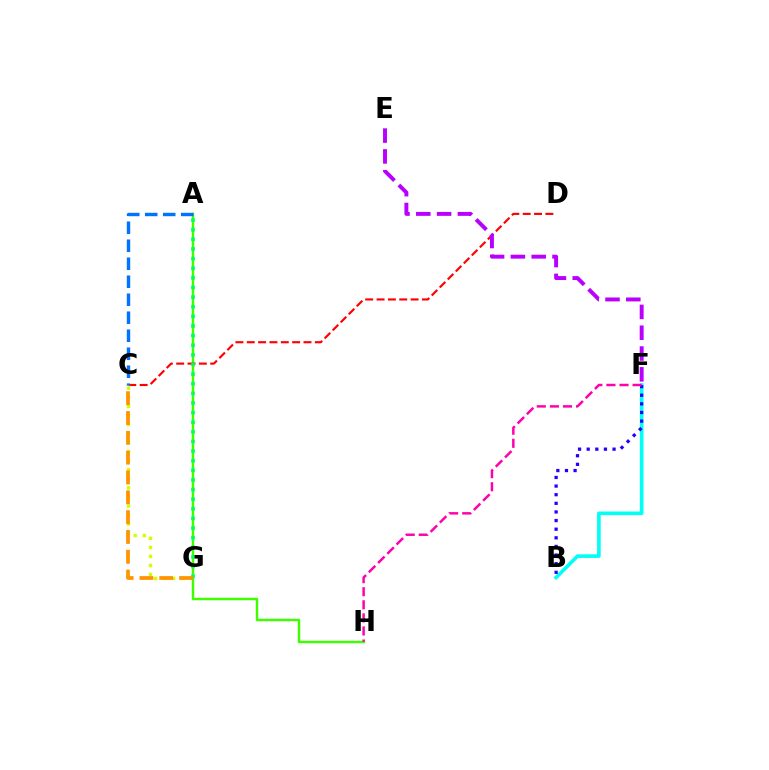{('C', 'G'): [{'color': '#d1ff00', 'line_style': 'dotted', 'thickness': 2.46}, {'color': '#ff9400', 'line_style': 'dashed', 'thickness': 2.69}], ('A', 'H'): [{'color': '#3dff00', 'line_style': 'solid', 'thickness': 1.75}], ('B', 'F'): [{'color': '#00fff6', 'line_style': 'solid', 'thickness': 2.61}, {'color': '#2500ff', 'line_style': 'dotted', 'thickness': 2.34}], ('C', 'D'): [{'color': '#ff0000', 'line_style': 'dashed', 'thickness': 1.54}], ('A', 'C'): [{'color': '#0074ff', 'line_style': 'dashed', 'thickness': 2.44}], ('A', 'G'): [{'color': '#00ff5c', 'line_style': 'dotted', 'thickness': 2.61}], ('E', 'F'): [{'color': '#b900ff', 'line_style': 'dashed', 'thickness': 2.83}], ('F', 'H'): [{'color': '#ff00ac', 'line_style': 'dashed', 'thickness': 1.78}]}